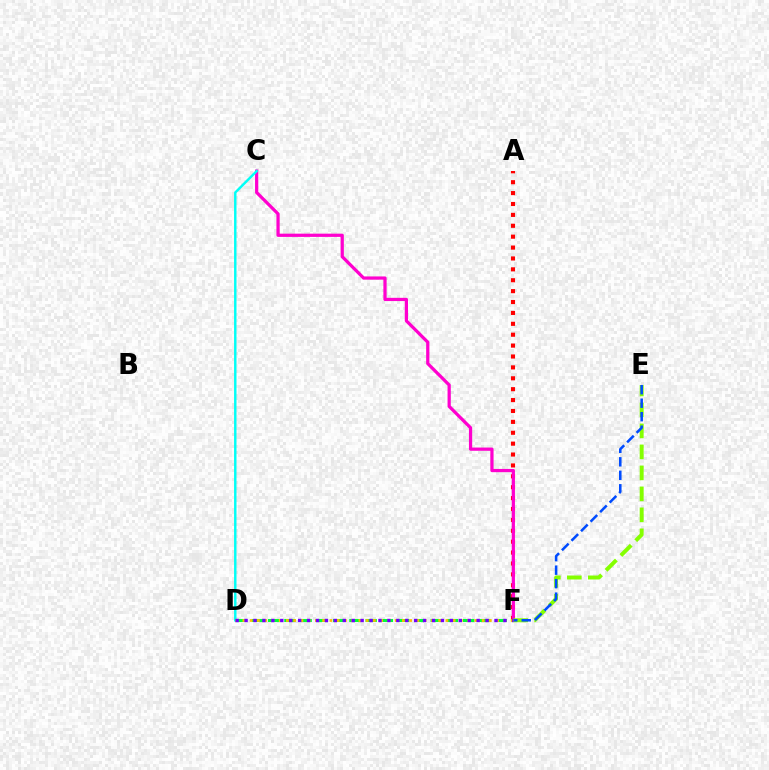{('A', 'F'): [{'color': '#ff0000', 'line_style': 'dotted', 'thickness': 2.96}], ('C', 'F'): [{'color': '#ff00cf', 'line_style': 'solid', 'thickness': 2.33}], ('C', 'D'): [{'color': '#00fff6', 'line_style': 'solid', 'thickness': 1.75}], ('E', 'F'): [{'color': '#84ff00', 'line_style': 'dashed', 'thickness': 2.85}, {'color': '#004bff', 'line_style': 'dashed', 'thickness': 1.83}], ('D', 'F'): [{'color': '#00ff39', 'line_style': 'dashed', 'thickness': 2.21}, {'color': '#ffbd00', 'line_style': 'dotted', 'thickness': 1.97}, {'color': '#7200ff', 'line_style': 'dotted', 'thickness': 2.42}]}